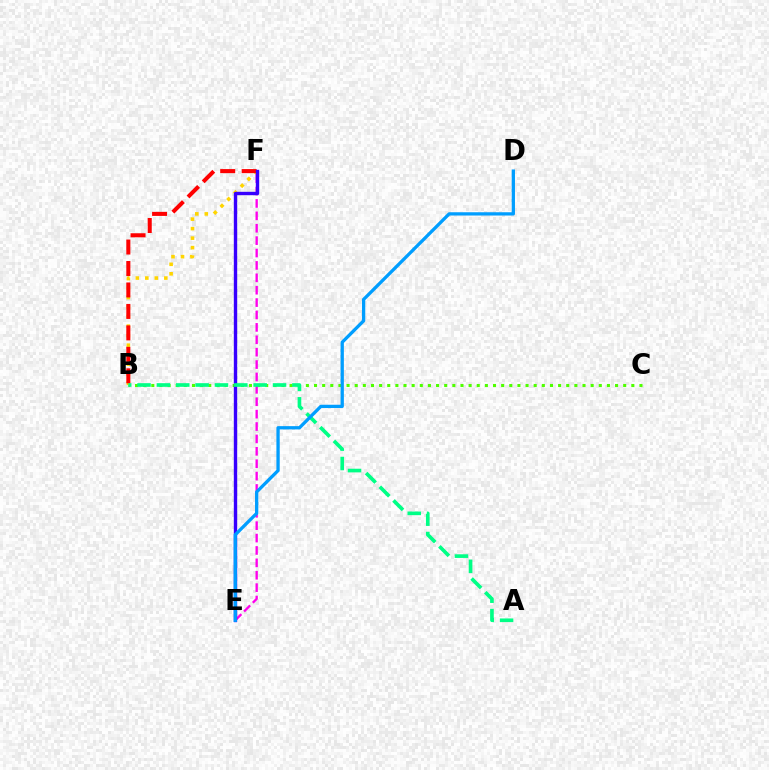{('B', 'C'): [{'color': '#4fff00', 'line_style': 'dotted', 'thickness': 2.21}], ('B', 'F'): [{'color': '#ffd500', 'line_style': 'dotted', 'thickness': 2.58}, {'color': '#ff0000', 'line_style': 'dashed', 'thickness': 2.92}], ('E', 'F'): [{'color': '#ff00ed', 'line_style': 'dashed', 'thickness': 1.68}, {'color': '#3700ff', 'line_style': 'solid', 'thickness': 2.43}], ('A', 'B'): [{'color': '#00ff86', 'line_style': 'dashed', 'thickness': 2.63}], ('D', 'E'): [{'color': '#009eff', 'line_style': 'solid', 'thickness': 2.37}]}